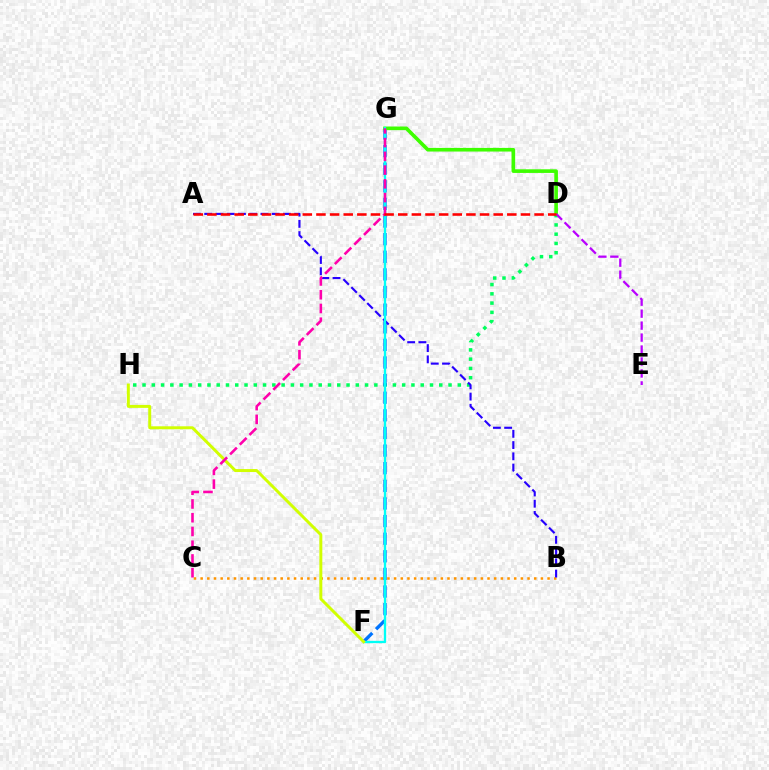{('B', 'C'): [{'color': '#ff9400', 'line_style': 'dotted', 'thickness': 1.81}], ('D', 'H'): [{'color': '#00ff5c', 'line_style': 'dotted', 'thickness': 2.52}], ('F', 'G'): [{'color': '#0074ff', 'line_style': 'dashed', 'thickness': 2.39}, {'color': '#00fff6', 'line_style': 'solid', 'thickness': 1.66}], ('D', 'G'): [{'color': '#3dff00', 'line_style': 'solid', 'thickness': 2.62}], ('A', 'B'): [{'color': '#2500ff', 'line_style': 'dashed', 'thickness': 1.53}], ('D', 'E'): [{'color': '#b900ff', 'line_style': 'dashed', 'thickness': 1.63}], ('F', 'H'): [{'color': '#d1ff00', 'line_style': 'solid', 'thickness': 2.13}], ('C', 'G'): [{'color': '#ff00ac', 'line_style': 'dashed', 'thickness': 1.87}], ('A', 'D'): [{'color': '#ff0000', 'line_style': 'dashed', 'thickness': 1.85}]}